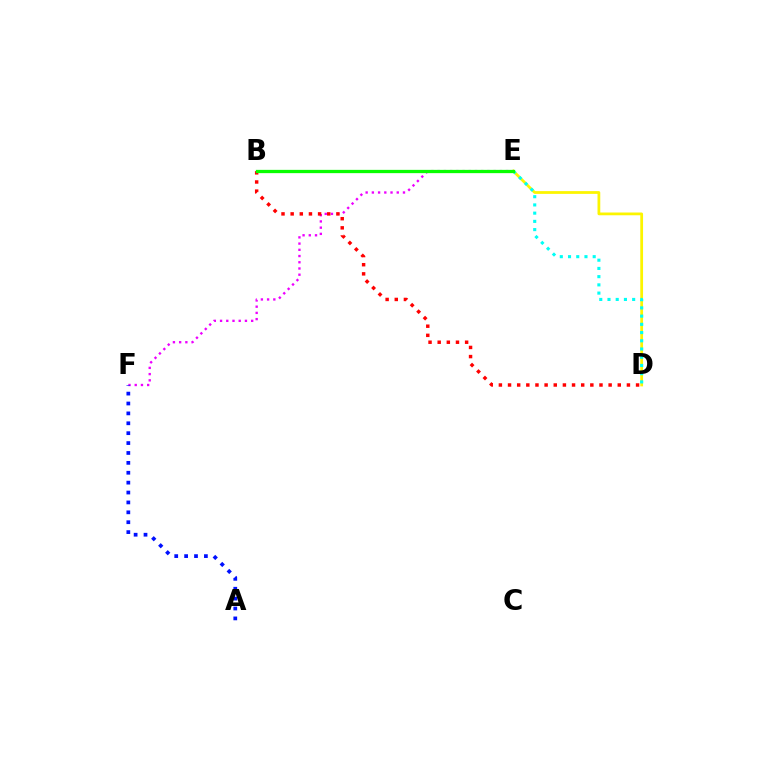{('E', 'F'): [{'color': '#ee00ff', 'line_style': 'dotted', 'thickness': 1.69}], ('D', 'E'): [{'color': '#fcf500', 'line_style': 'solid', 'thickness': 1.99}, {'color': '#00fff6', 'line_style': 'dotted', 'thickness': 2.23}], ('A', 'F'): [{'color': '#0010ff', 'line_style': 'dotted', 'thickness': 2.69}], ('B', 'D'): [{'color': '#ff0000', 'line_style': 'dotted', 'thickness': 2.48}], ('B', 'E'): [{'color': '#08ff00', 'line_style': 'solid', 'thickness': 2.36}]}